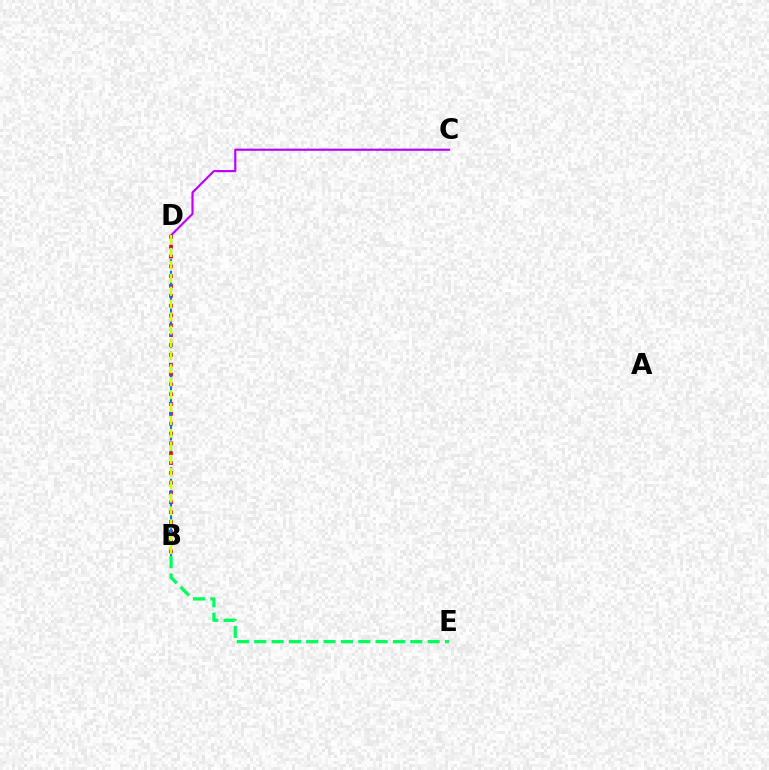{('B', 'D'): [{'color': '#ff0000', 'line_style': 'dotted', 'thickness': 2.67}, {'color': '#0074ff', 'line_style': 'dashed', 'thickness': 1.57}, {'color': '#d1ff00', 'line_style': 'dashed', 'thickness': 1.76}], ('C', 'D'): [{'color': '#b900ff', 'line_style': 'solid', 'thickness': 1.55}], ('B', 'E'): [{'color': '#00ff5c', 'line_style': 'dashed', 'thickness': 2.36}]}